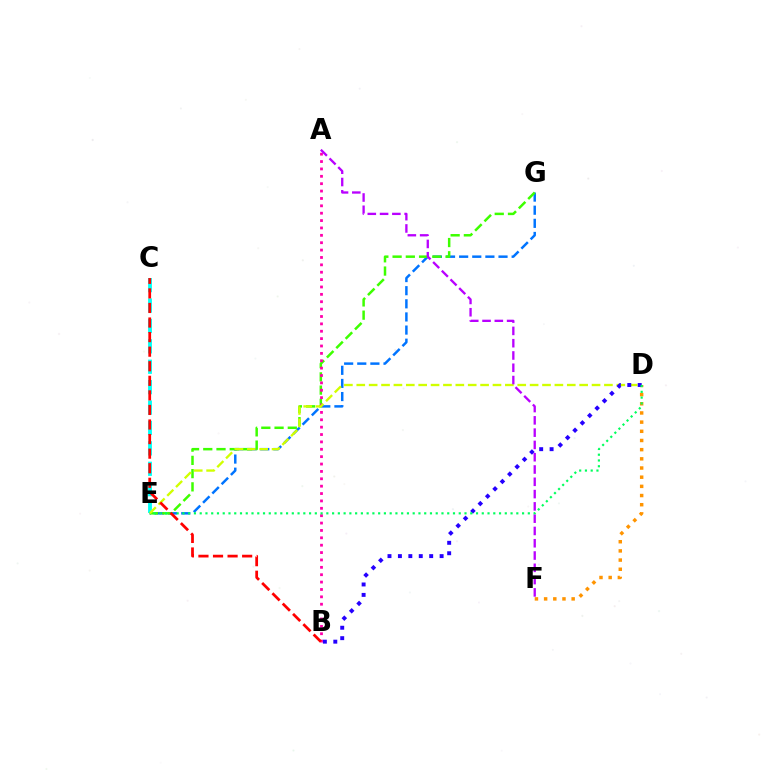{('C', 'E'): [{'color': '#00fff6', 'line_style': 'dashed', 'thickness': 2.77}], ('E', 'G'): [{'color': '#0074ff', 'line_style': 'dashed', 'thickness': 1.78}, {'color': '#3dff00', 'line_style': 'dashed', 'thickness': 1.8}], ('D', 'F'): [{'color': '#ff9400', 'line_style': 'dotted', 'thickness': 2.49}], ('A', 'B'): [{'color': '#ff00ac', 'line_style': 'dotted', 'thickness': 2.0}], ('D', 'E'): [{'color': '#d1ff00', 'line_style': 'dashed', 'thickness': 1.68}, {'color': '#00ff5c', 'line_style': 'dotted', 'thickness': 1.56}], ('B', 'D'): [{'color': '#2500ff', 'line_style': 'dotted', 'thickness': 2.83}], ('A', 'F'): [{'color': '#b900ff', 'line_style': 'dashed', 'thickness': 1.67}], ('B', 'C'): [{'color': '#ff0000', 'line_style': 'dashed', 'thickness': 1.98}]}